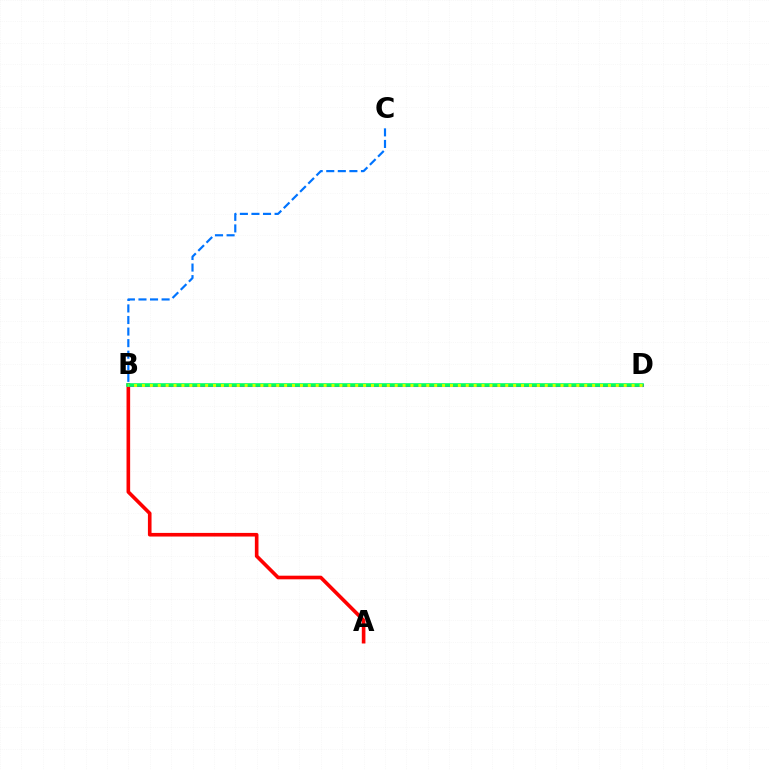{('A', 'B'): [{'color': '#ff0000', 'line_style': 'solid', 'thickness': 2.61}], ('B', 'D'): [{'color': '#b900ff', 'line_style': 'solid', 'thickness': 2.19}, {'color': '#00ff5c', 'line_style': 'solid', 'thickness': 2.59}, {'color': '#d1ff00', 'line_style': 'dotted', 'thickness': 2.15}], ('B', 'C'): [{'color': '#0074ff', 'line_style': 'dashed', 'thickness': 1.57}]}